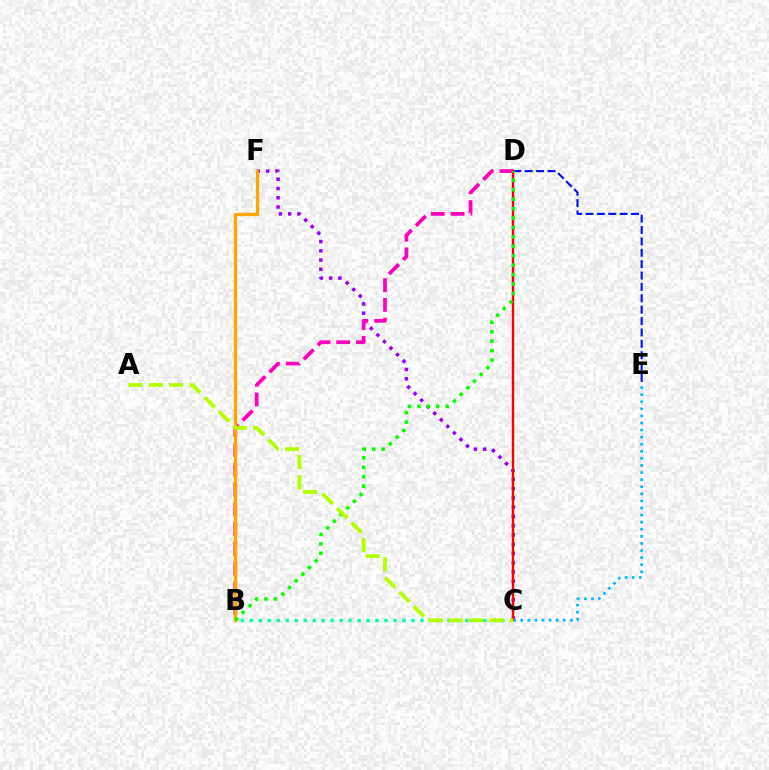{('D', 'E'): [{'color': '#0010ff', 'line_style': 'dashed', 'thickness': 1.55}], ('C', 'F'): [{'color': '#9b00ff', 'line_style': 'dotted', 'thickness': 2.52}], ('B', 'D'): [{'color': '#ff00bd', 'line_style': 'dashed', 'thickness': 2.69}, {'color': '#08ff00', 'line_style': 'dotted', 'thickness': 2.56}], ('B', 'C'): [{'color': '#00ff9d', 'line_style': 'dotted', 'thickness': 2.44}], ('B', 'F'): [{'color': '#ffa500', 'line_style': 'solid', 'thickness': 2.36}], ('C', 'E'): [{'color': '#00b5ff', 'line_style': 'dotted', 'thickness': 1.93}], ('C', 'D'): [{'color': '#ff0000', 'line_style': 'solid', 'thickness': 1.72}], ('A', 'C'): [{'color': '#b3ff00', 'line_style': 'dashed', 'thickness': 2.76}]}